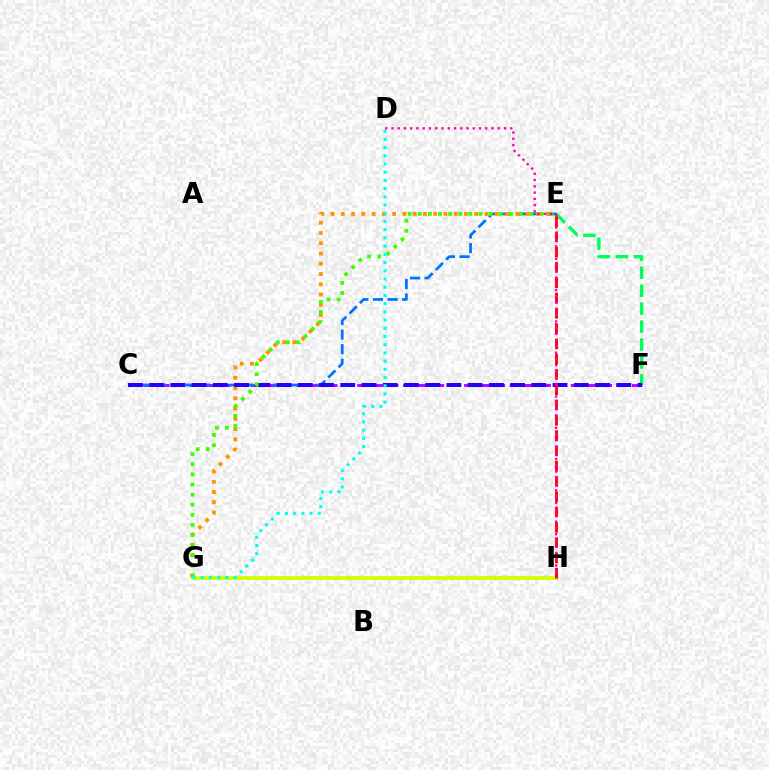{('E', 'F'): [{'color': '#00ff5c', 'line_style': 'dashed', 'thickness': 2.44}], ('C', 'F'): [{'color': '#b900ff', 'line_style': 'dashed', 'thickness': 2.07}, {'color': '#2500ff', 'line_style': 'dashed', 'thickness': 2.88}], ('C', 'E'): [{'color': '#0074ff', 'line_style': 'dashed', 'thickness': 1.98}], ('E', 'G'): [{'color': '#ff9400', 'line_style': 'dotted', 'thickness': 2.79}, {'color': '#3dff00', 'line_style': 'dotted', 'thickness': 2.75}], ('G', 'H'): [{'color': '#d1ff00', 'line_style': 'solid', 'thickness': 2.75}], ('E', 'H'): [{'color': '#ff0000', 'line_style': 'dashed', 'thickness': 2.08}], ('D', 'G'): [{'color': '#00fff6', 'line_style': 'dotted', 'thickness': 2.23}], ('D', 'H'): [{'color': '#ff00ac', 'line_style': 'dotted', 'thickness': 1.7}]}